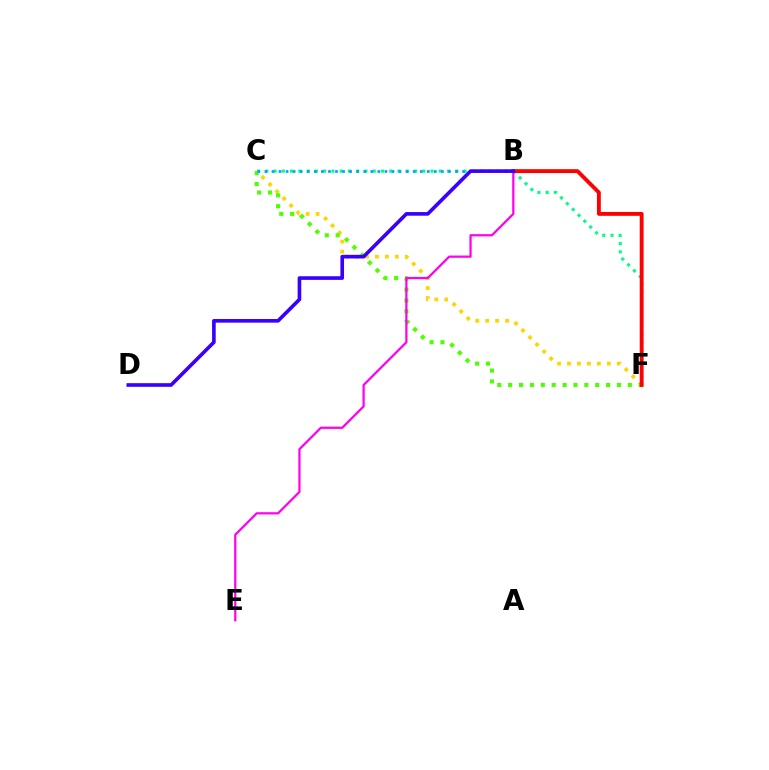{('C', 'F'): [{'color': '#ffd500', 'line_style': 'dotted', 'thickness': 2.7}, {'color': '#00ff86', 'line_style': 'dotted', 'thickness': 2.24}, {'color': '#4fff00', 'line_style': 'dotted', 'thickness': 2.96}], ('B', 'F'): [{'color': '#ff0000', 'line_style': 'solid', 'thickness': 2.78}], ('B', 'E'): [{'color': '#ff00ed', 'line_style': 'solid', 'thickness': 1.61}], ('B', 'C'): [{'color': '#009eff', 'line_style': 'dotted', 'thickness': 1.92}], ('B', 'D'): [{'color': '#3700ff', 'line_style': 'solid', 'thickness': 2.62}]}